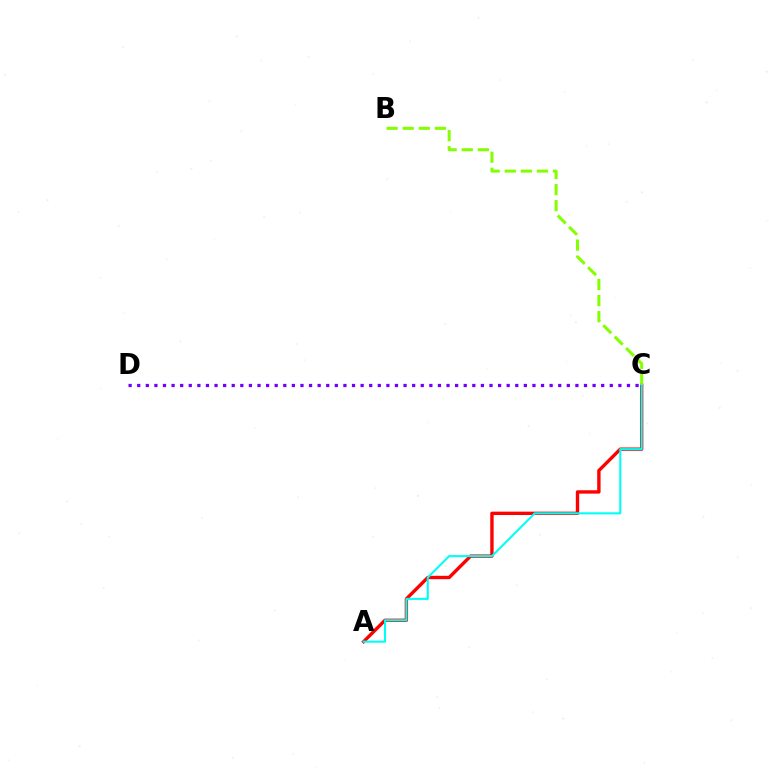{('A', 'C'): [{'color': '#ff0000', 'line_style': 'solid', 'thickness': 2.43}, {'color': '#00fff6', 'line_style': 'solid', 'thickness': 1.5}], ('C', 'D'): [{'color': '#7200ff', 'line_style': 'dotted', 'thickness': 2.33}], ('B', 'C'): [{'color': '#84ff00', 'line_style': 'dashed', 'thickness': 2.19}]}